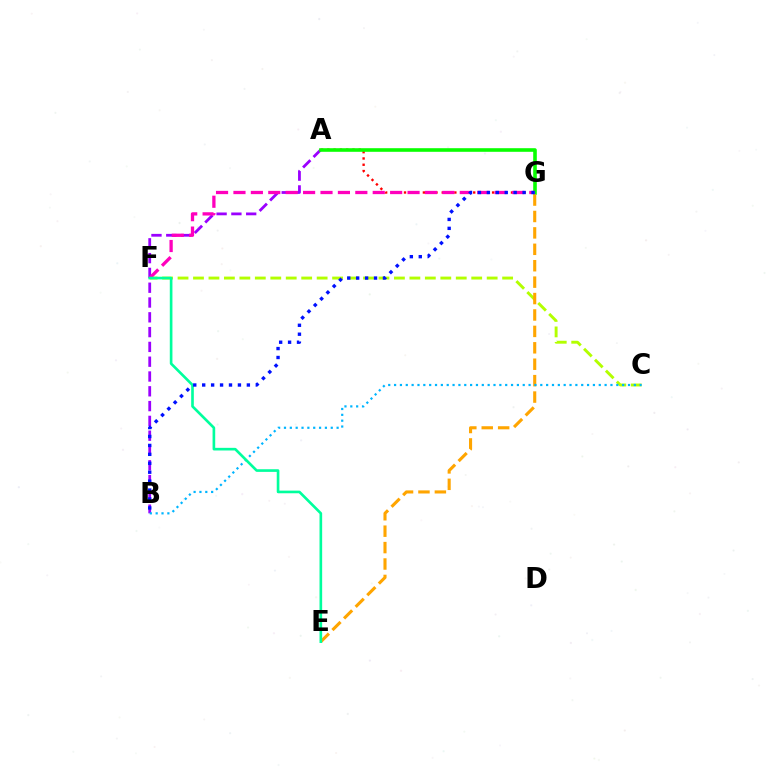{('A', 'G'): [{'color': '#ff0000', 'line_style': 'dotted', 'thickness': 1.71}, {'color': '#08ff00', 'line_style': 'solid', 'thickness': 2.59}], ('C', 'F'): [{'color': '#b3ff00', 'line_style': 'dashed', 'thickness': 2.1}], ('A', 'B'): [{'color': '#9b00ff', 'line_style': 'dashed', 'thickness': 2.01}], ('E', 'G'): [{'color': '#ffa500', 'line_style': 'dashed', 'thickness': 2.23}], ('F', 'G'): [{'color': '#ff00bd', 'line_style': 'dashed', 'thickness': 2.37}], ('B', 'C'): [{'color': '#00b5ff', 'line_style': 'dotted', 'thickness': 1.59}], ('E', 'F'): [{'color': '#00ff9d', 'line_style': 'solid', 'thickness': 1.91}], ('B', 'G'): [{'color': '#0010ff', 'line_style': 'dotted', 'thickness': 2.43}]}